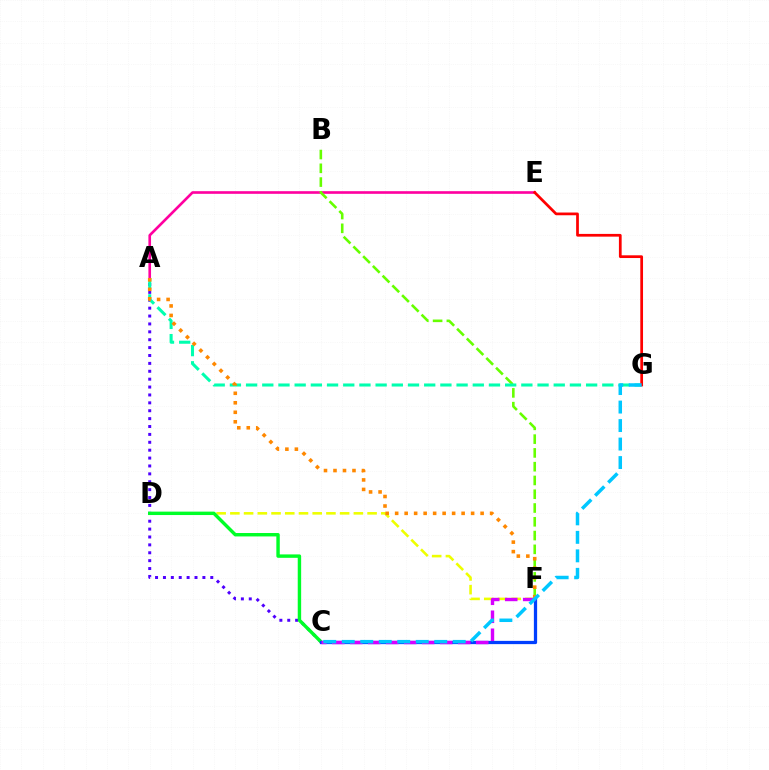{('D', 'F'): [{'color': '#eeff00', 'line_style': 'dashed', 'thickness': 1.86}], ('A', 'C'): [{'color': '#4f00ff', 'line_style': 'dotted', 'thickness': 2.14}], ('A', 'E'): [{'color': '#ff00a0', 'line_style': 'solid', 'thickness': 1.9}], ('B', 'F'): [{'color': '#66ff00', 'line_style': 'dashed', 'thickness': 1.87}], ('A', 'G'): [{'color': '#00ffaf', 'line_style': 'dashed', 'thickness': 2.2}], ('C', 'D'): [{'color': '#00ff27', 'line_style': 'solid', 'thickness': 2.46}], ('C', 'F'): [{'color': '#003fff', 'line_style': 'solid', 'thickness': 2.35}, {'color': '#d600ff', 'line_style': 'dashed', 'thickness': 2.44}], ('E', 'G'): [{'color': '#ff0000', 'line_style': 'solid', 'thickness': 1.97}], ('A', 'F'): [{'color': '#ff8800', 'line_style': 'dotted', 'thickness': 2.58}], ('C', 'G'): [{'color': '#00c7ff', 'line_style': 'dashed', 'thickness': 2.51}]}